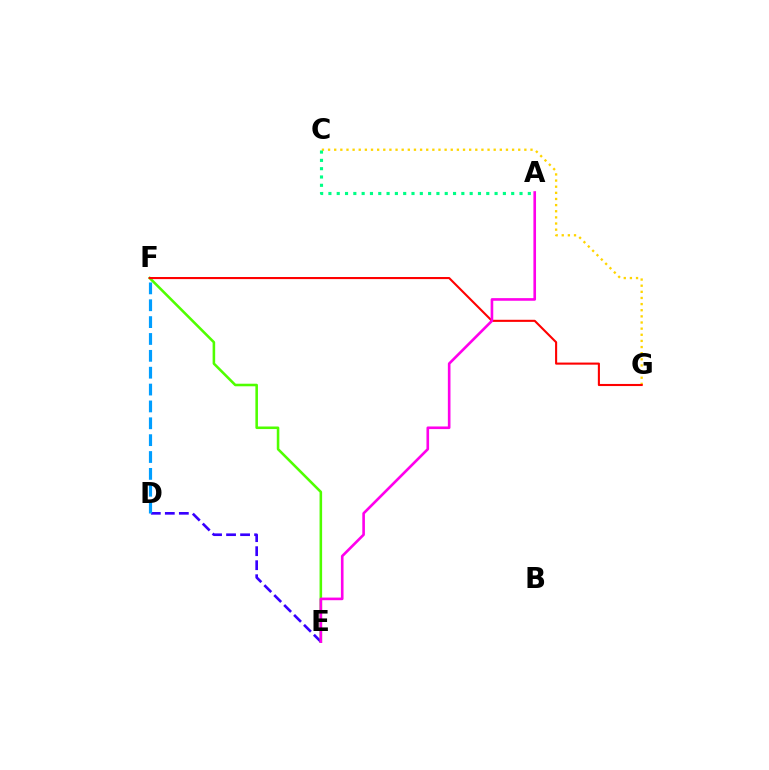{('C', 'G'): [{'color': '#ffd500', 'line_style': 'dotted', 'thickness': 1.67}], ('E', 'F'): [{'color': '#4fff00', 'line_style': 'solid', 'thickness': 1.85}], ('F', 'G'): [{'color': '#ff0000', 'line_style': 'solid', 'thickness': 1.51}], ('D', 'E'): [{'color': '#3700ff', 'line_style': 'dashed', 'thickness': 1.9}], ('A', 'C'): [{'color': '#00ff86', 'line_style': 'dotted', 'thickness': 2.26}], ('D', 'F'): [{'color': '#009eff', 'line_style': 'dashed', 'thickness': 2.29}], ('A', 'E'): [{'color': '#ff00ed', 'line_style': 'solid', 'thickness': 1.89}]}